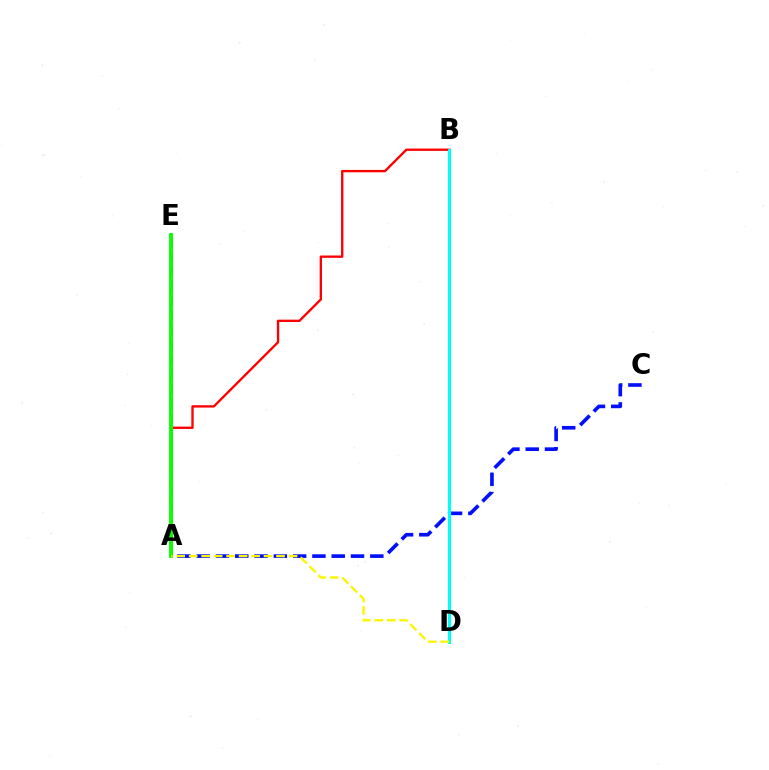{('A', 'E'): [{'color': '#ee00ff', 'line_style': 'dashed', 'thickness': 2.0}, {'color': '#08ff00', 'line_style': 'solid', 'thickness': 2.79}], ('A', 'C'): [{'color': '#0010ff', 'line_style': 'dashed', 'thickness': 2.62}], ('A', 'B'): [{'color': '#ff0000', 'line_style': 'solid', 'thickness': 1.69}], ('B', 'D'): [{'color': '#00fff6', 'line_style': 'solid', 'thickness': 2.25}], ('A', 'D'): [{'color': '#fcf500', 'line_style': 'dashed', 'thickness': 1.7}]}